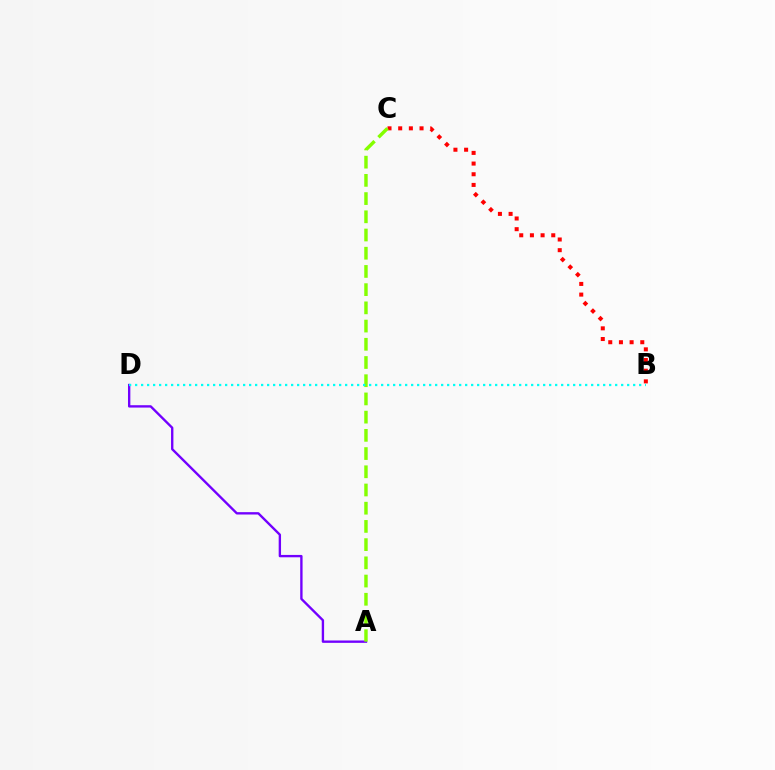{('B', 'C'): [{'color': '#ff0000', 'line_style': 'dotted', 'thickness': 2.9}], ('A', 'D'): [{'color': '#7200ff', 'line_style': 'solid', 'thickness': 1.7}], ('A', 'C'): [{'color': '#84ff00', 'line_style': 'dashed', 'thickness': 2.47}], ('B', 'D'): [{'color': '#00fff6', 'line_style': 'dotted', 'thickness': 1.63}]}